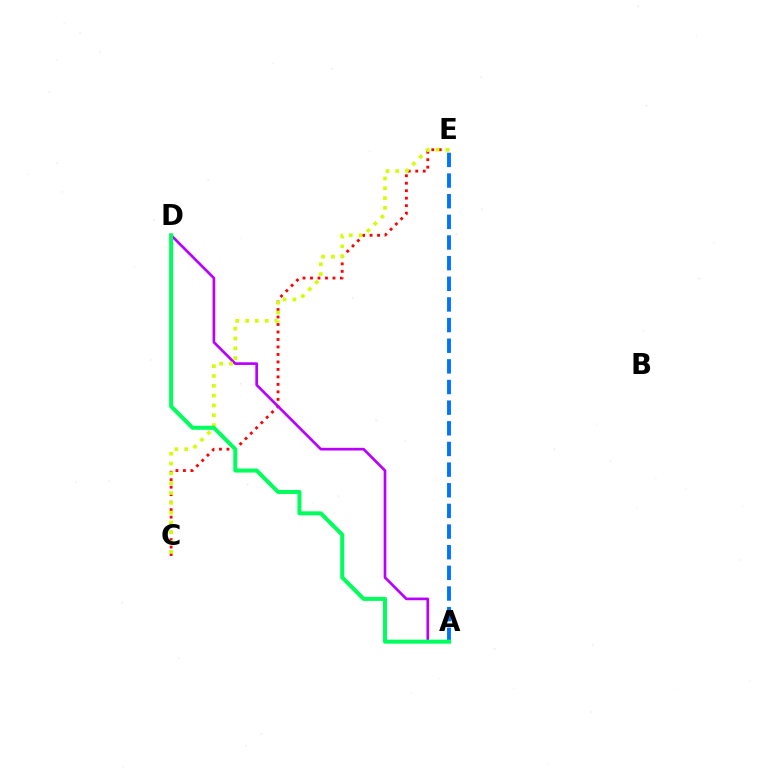{('A', 'E'): [{'color': '#0074ff', 'line_style': 'dashed', 'thickness': 2.8}], ('C', 'E'): [{'color': '#ff0000', 'line_style': 'dotted', 'thickness': 2.03}, {'color': '#d1ff00', 'line_style': 'dotted', 'thickness': 2.67}], ('A', 'D'): [{'color': '#b900ff', 'line_style': 'solid', 'thickness': 1.93}, {'color': '#00ff5c', 'line_style': 'solid', 'thickness': 2.88}]}